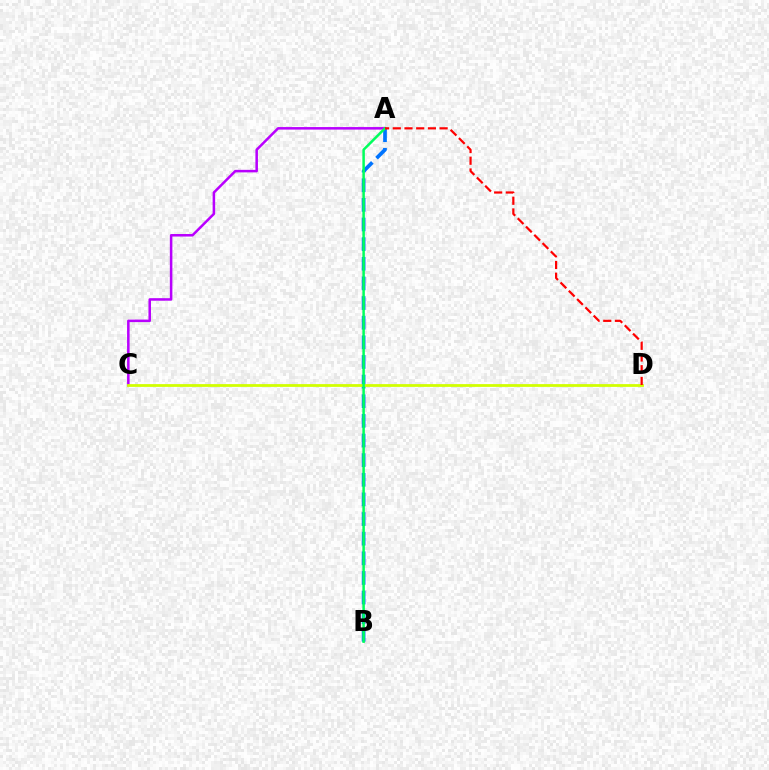{('A', 'C'): [{'color': '#b900ff', 'line_style': 'solid', 'thickness': 1.82}], ('A', 'B'): [{'color': '#0074ff', 'line_style': 'dashed', 'thickness': 2.67}, {'color': '#00ff5c', 'line_style': 'solid', 'thickness': 1.8}], ('C', 'D'): [{'color': '#d1ff00', 'line_style': 'solid', 'thickness': 2.0}], ('A', 'D'): [{'color': '#ff0000', 'line_style': 'dashed', 'thickness': 1.59}]}